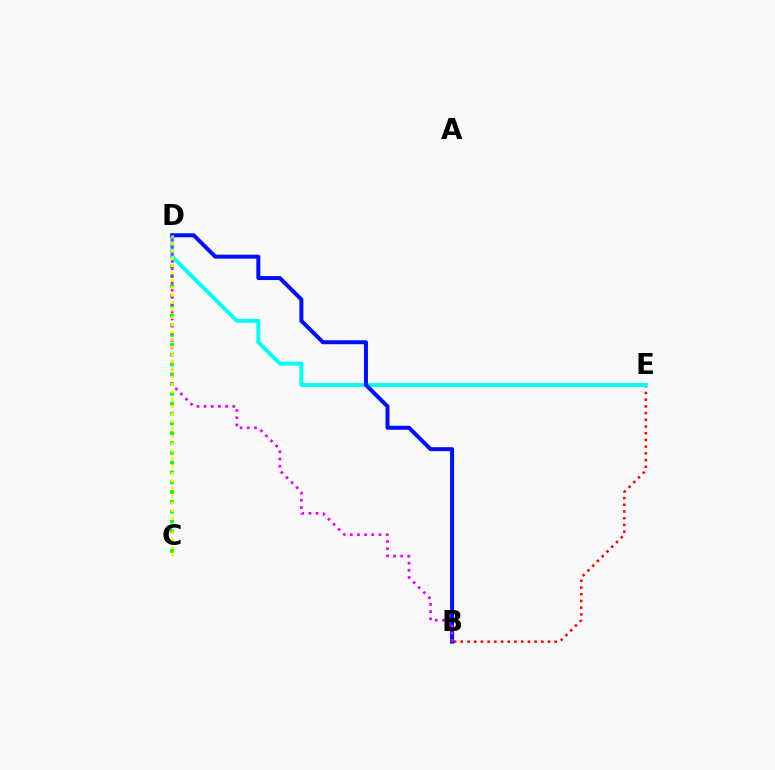{('B', 'E'): [{'color': '#ff0000', 'line_style': 'dotted', 'thickness': 1.82}], ('C', 'D'): [{'color': '#08ff00', 'line_style': 'dotted', 'thickness': 2.67}, {'color': '#fcf500', 'line_style': 'dotted', 'thickness': 2.02}], ('D', 'E'): [{'color': '#00fff6', 'line_style': 'solid', 'thickness': 2.81}], ('B', 'D'): [{'color': '#0010ff', 'line_style': 'solid', 'thickness': 2.87}, {'color': '#ee00ff', 'line_style': 'dotted', 'thickness': 1.95}]}